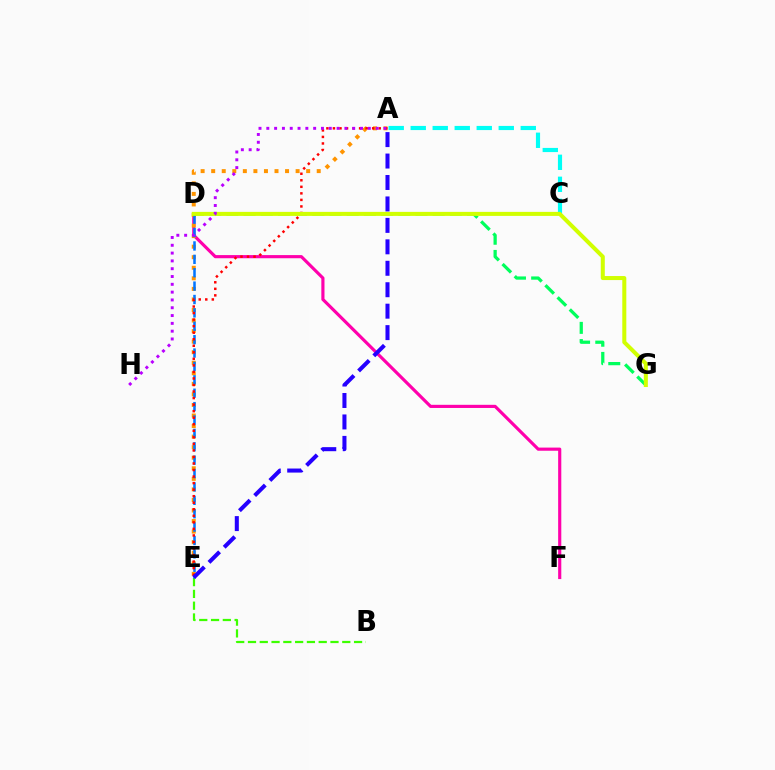{('B', 'E'): [{'color': '#3dff00', 'line_style': 'dashed', 'thickness': 1.6}], ('D', 'F'): [{'color': '#ff00ac', 'line_style': 'solid', 'thickness': 2.27}], ('A', 'C'): [{'color': '#00fff6', 'line_style': 'dashed', 'thickness': 2.99}], ('A', 'E'): [{'color': '#ff9400', 'line_style': 'dotted', 'thickness': 2.87}, {'color': '#ff0000', 'line_style': 'dotted', 'thickness': 1.78}, {'color': '#2500ff', 'line_style': 'dashed', 'thickness': 2.91}], ('D', 'E'): [{'color': '#0074ff', 'line_style': 'dashed', 'thickness': 1.82}], ('D', 'G'): [{'color': '#00ff5c', 'line_style': 'dashed', 'thickness': 2.34}, {'color': '#d1ff00', 'line_style': 'solid', 'thickness': 2.9}], ('A', 'H'): [{'color': '#b900ff', 'line_style': 'dotted', 'thickness': 2.12}]}